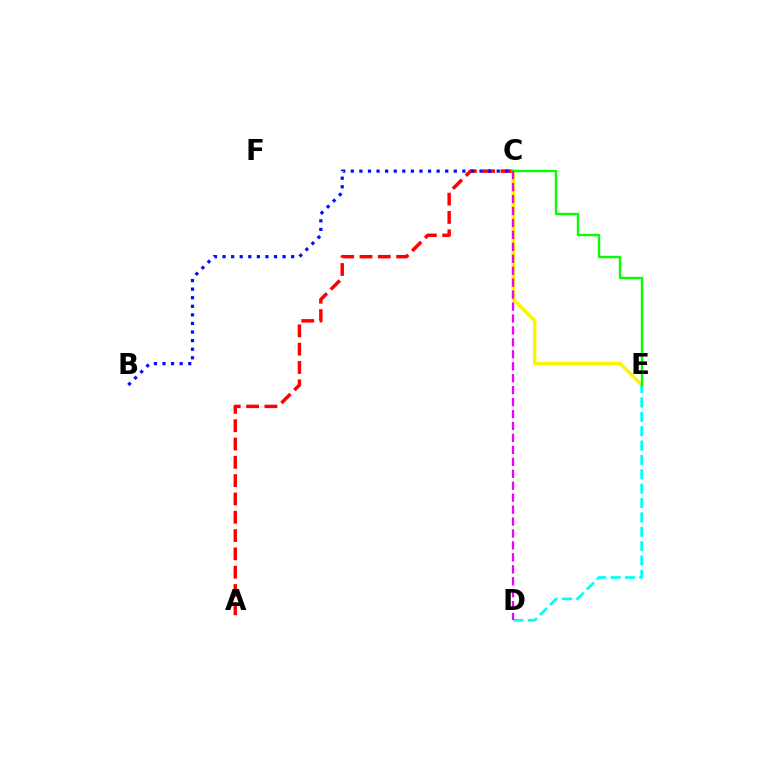{('A', 'C'): [{'color': '#ff0000', 'line_style': 'dashed', 'thickness': 2.49}], ('B', 'C'): [{'color': '#0010ff', 'line_style': 'dotted', 'thickness': 2.33}], ('C', 'E'): [{'color': '#fcf500', 'line_style': 'solid', 'thickness': 2.52}, {'color': '#08ff00', 'line_style': 'solid', 'thickness': 1.73}], ('D', 'E'): [{'color': '#00fff6', 'line_style': 'dashed', 'thickness': 1.95}], ('C', 'D'): [{'color': '#ee00ff', 'line_style': 'dashed', 'thickness': 1.62}]}